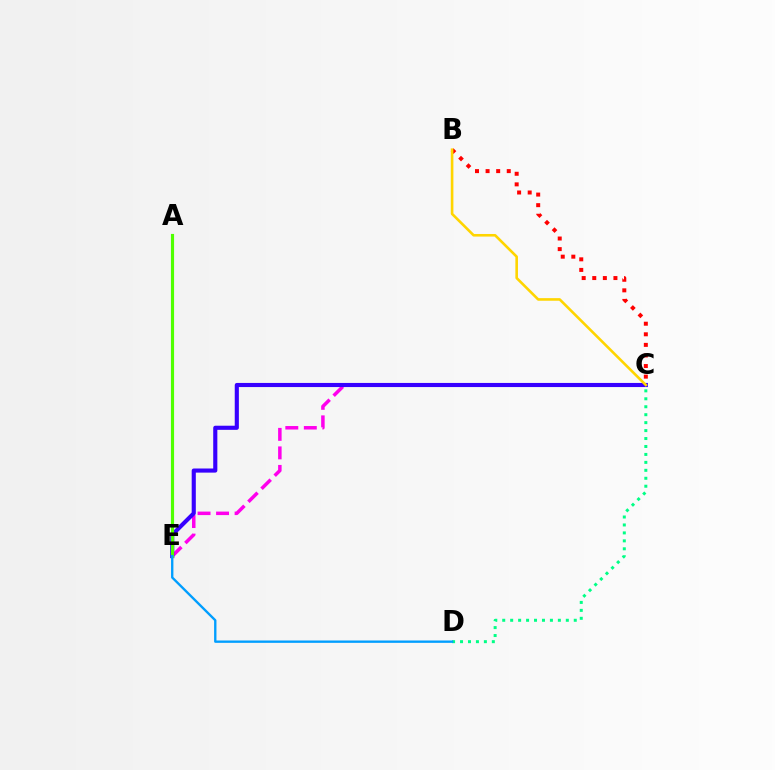{('C', 'E'): [{'color': '#ff00ed', 'line_style': 'dashed', 'thickness': 2.52}, {'color': '#3700ff', 'line_style': 'solid', 'thickness': 2.97}], ('C', 'D'): [{'color': '#00ff86', 'line_style': 'dotted', 'thickness': 2.16}], ('A', 'E'): [{'color': '#4fff00', 'line_style': 'solid', 'thickness': 2.26}], ('B', 'C'): [{'color': '#ff0000', 'line_style': 'dotted', 'thickness': 2.88}, {'color': '#ffd500', 'line_style': 'solid', 'thickness': 1.88}], ('D', 'E'): [{'color': '#009eff', 'line_style': 'solid', 'thickness': 1.69}]}